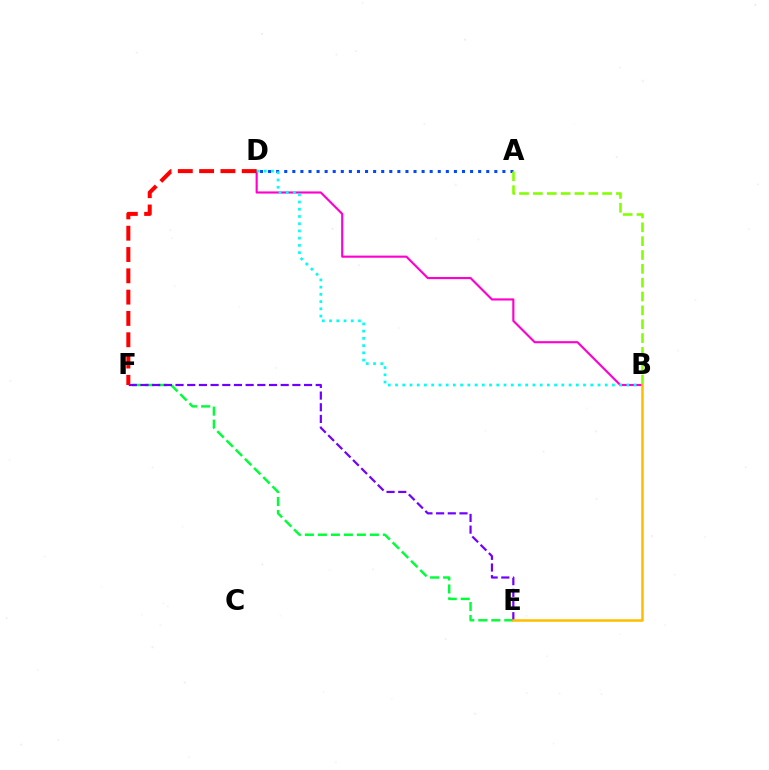{('B', 'D'): [{'color': '#ff00cf', 'line_style': 'solid', 'thickness': 1.54}, {'color': '#00fff6', 'line_style': 'dotted', 'thickness': 1.96}], ('E', 'F'): [{'color': '#00ff39', 'line_style': 'dashed', 'thickness': 1.77}, {'color': '#7200ff', 'line_style': 'dashed', 'thickness': 1.59}], ('A', 'D'): [{'color': '#004bff', 'line_style': 'dotted', 'thickness': 2.2}], ('A', 'B'): [{'color': '#84ff00', 'line_style': 'dashed', 'thickness': 1.88}], ('B', 'E'): [{'color': '#ffbd00', 'line_style': 'solid', 'thickness': 1.83}], ('D', 'F'): [{'color': '#ff0000', 'line_style': 'dashed', 'thickness': 2.89}]}